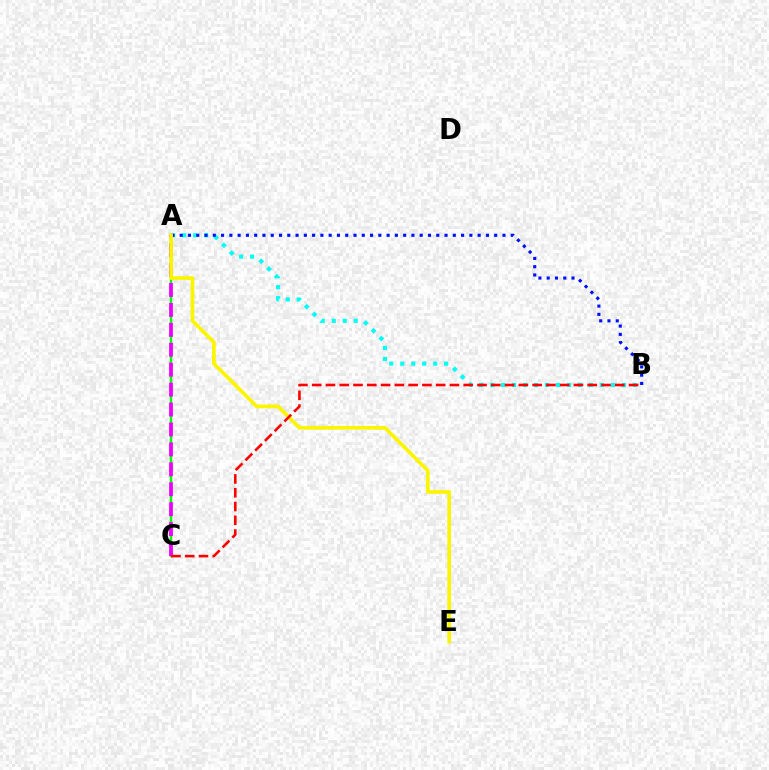{('A', 'C'): [{'color': '#08ff00', 'line_style': 'solid', 'thickness': 1.76}, {'color': '#ee00ff', 'line_style': 'dashed', 'thickness': 2.71}], ('A', 'B'): [{'color': '#00fff6', 'line_style': 'dotted', 'thickness': 2.98}, {'color': '#0010ff', 'line_style': 'dotted', 'thickness': 2.25}], ('A', 'E'): [{'color': '#fcf500', 'line_style': 'solid', 'thickness': 2.65}], ('B', 'C'): [{'color': '#ff0000', 'line_style': 'dashed', 'thickness': 1.87}]}